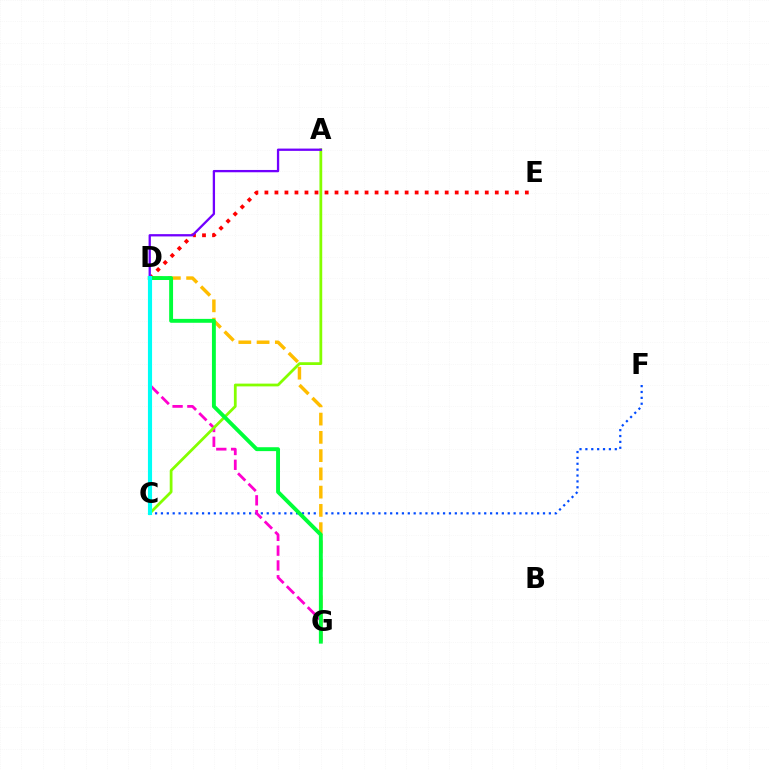{('C', 'F'): [{'color': '#004bff', 'line_style': 'dotted', 'thickness': 1.6}], ('D', 'G'): [{'color': '#ffbd00', 'line_style': 'dashed', 'thickness': 2.48}, {'color': '#ff00cf', 'line_style': 'dashed', 'thickness': 2.01}, {'color': '#00ff39', 'line_style': 'solid', 'thickness': 2.81}], ('D', 'E'): [{'color': '#ff0000', 'line_style': 'dotted', 'thickness': 2.72}], ('A', 'C'): [{'color': '#84ff00', 'line_style': 'solid', 'thickness': 2.0}], ('A', 'D'): [{'color': '#7200ff', 'line_style': 'solid', 'thickness': 1.66}], ('C', 'D'): [{'color': '#00fff6', 'line_style': 'solid', 'thickness': 2.97}]}